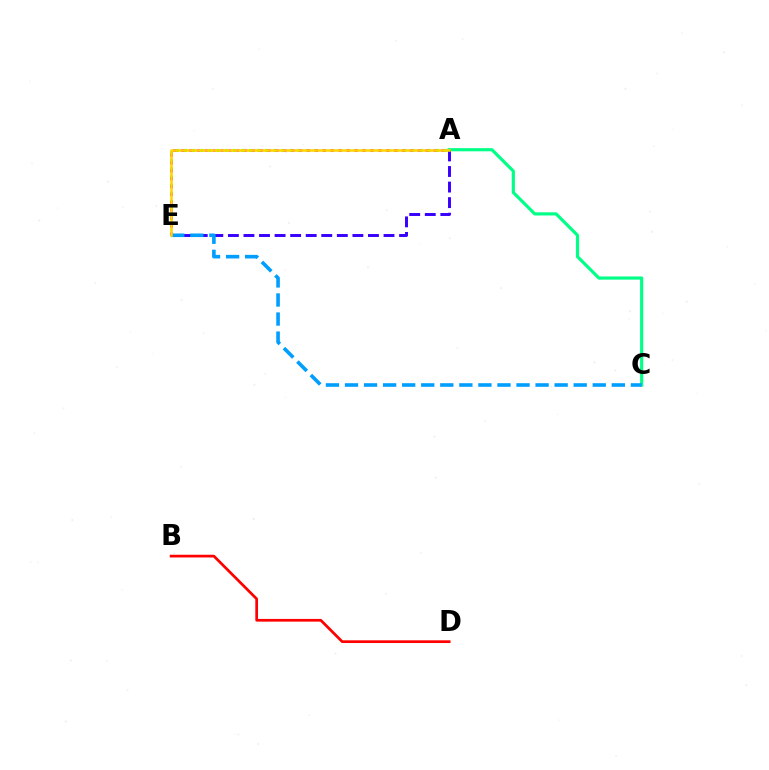{('A', 'E'): [{'color': '#4fff00', 'line_style': 'dotted', 'thickness': 2.21}, {'color': '#3700ff', 'line_style': 'dashed', 'thickness': 2.11}, {'color': '#ff00ed', 'line_style': 'dotted', 'thickness': 2.14}, {'color': '#ffd500', 'line_style': 'solid', 'thickness': 1.82}], ('A', 'C'): [{'color': '#00ff86', 'line_style': 'solid', 'thickness': 2.28}], ('B', 'D'): [{'color': '#ff0000', 'line_style': 'solid', 'thickness': 1.95}], ('C', 'E'): [{'color': '#009eff', 'line_style': 'dashed', 'thickness': 2.59}]}